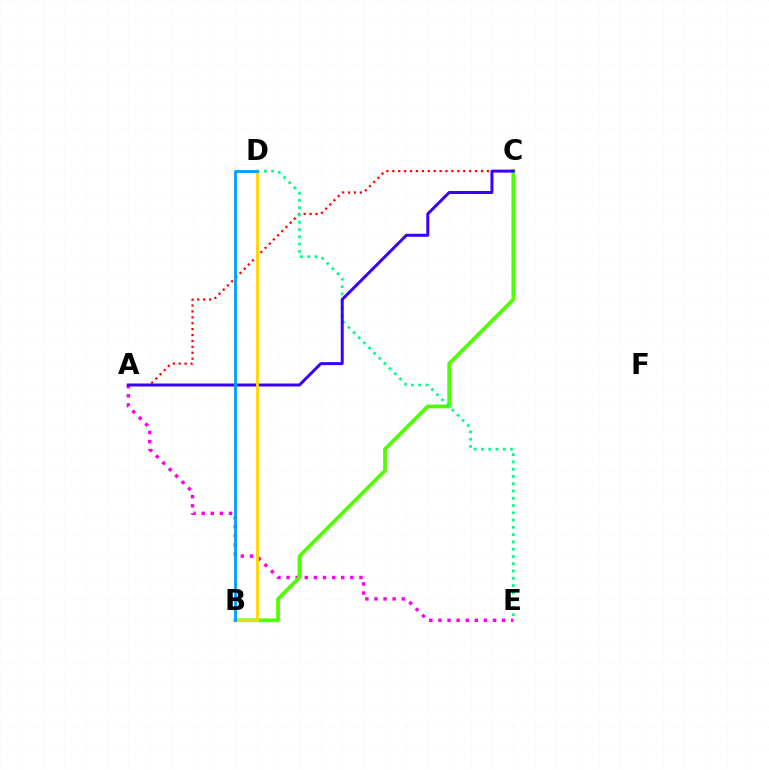{('A', 'C'): [{'color': '#ff0000', 'line_style': 'dotted', 'thickness': 1.61}, {'color': '#3700ff', 'line_style': 'solid', 'thickness': 2.14}], ('A', 'E'): [{'color': '#ff00ed', 'line_style': 'dotted', 'thickness': 2.47}], ('B', 'C'): [{'color': '#4fff00', 'line_style': 'solid', 'thickness': 2.7}], ('D', 'E'): [{'color': '#00ff86', 'line_style': 'dotted', 'thickness': 1.98}], ('B', 'D'): [{'color': '#ffd500', 'line_style': 'solid', 'thickness': 2.03}, {'color': '#009eff', 'line_style': 'solid', 'thickness': 2.03}]}